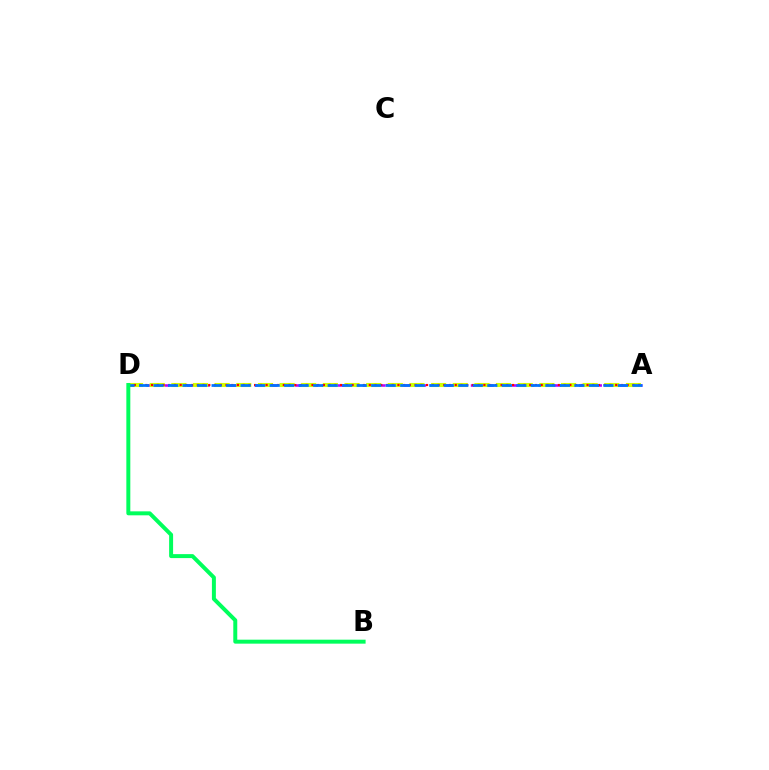{('A', 'D'): [{'color': '#b900ff', 'line_style': 'dashed', 'thickness': 1.84}, {'color': '#d1ff00', 'line_style': 'dashed', 'thickness': 2.94}, {'color': '#ff0000', 'line_style': 'dotted', 'thickness': 1.56}, {'color': '#0074ff', 'line_style': 'dashed', 'thickness': 1.97}], ('B', 'D'): [{'color': '#00ff5c', 'line_style': 'solid', 'thickness': 2.86}]}